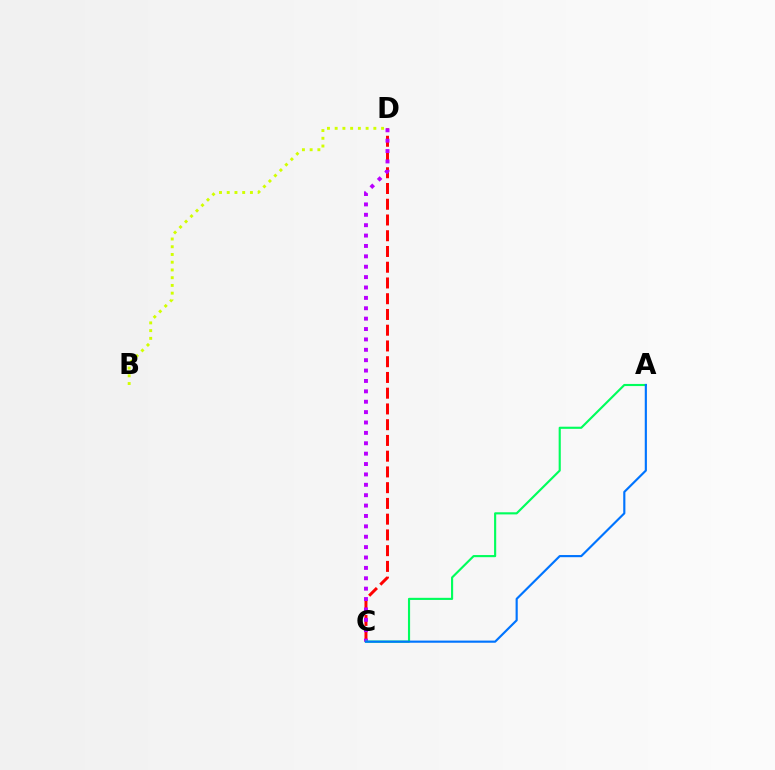{('C', 'D'): [{'color': '#ff0000', 'line_style': 'dashed', 'thickness': 2.14}, {'color': '#b900ff', 'line_style': 'dotted', 'thickness': 2.82}], ('A', 'C'): [{'color': '#00ff5c', 'line_style': 'solid', 'thickness': 1.54}, {'color': '#0074ff', 'line_style': 'solid', 'thickness': 1.55}], ('B', 'D'): [{'color': '#d1ff00', 'line_style': 'dotted', 'thickness': 2.1}]}